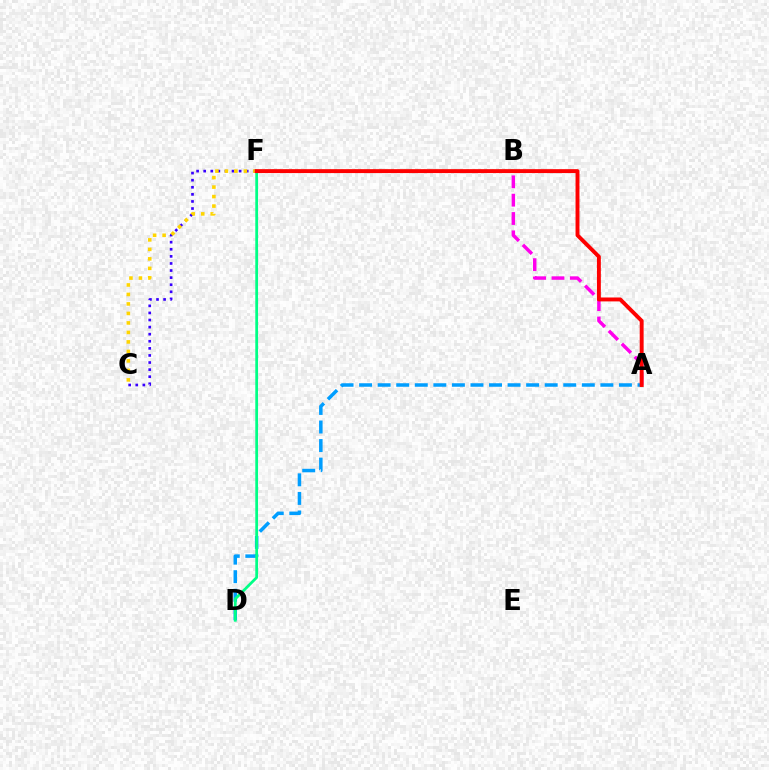{('B', 'F'): [{'color': '#4fff00', 'line_style': 'dotted', 'thickness': 1.71}], ('C', 'F'): [{'color': '#3700ff', 'line_style': 'dotted', 'thickness': 1.93}, {'color': '#ffd500', 'line_style': 'dotted', 'thickness': 2.58}], ('A', 'B'): [{'color': '#ff00ed', 'line_style': 'dashed', 'thickness': 2.49}], ('A', 'D'): [{'color': '#009eff', 'line_style': 'dashed', 'thickness': 2.52}], ('D', 'F'): [{'color': '#00ff86', 'line_style': 'solid', 'thickness': 1.99}], ('A', 'F'): [{'color': '#ff0000', 'line_style': 'solid', 'thickness': 2.82}]}